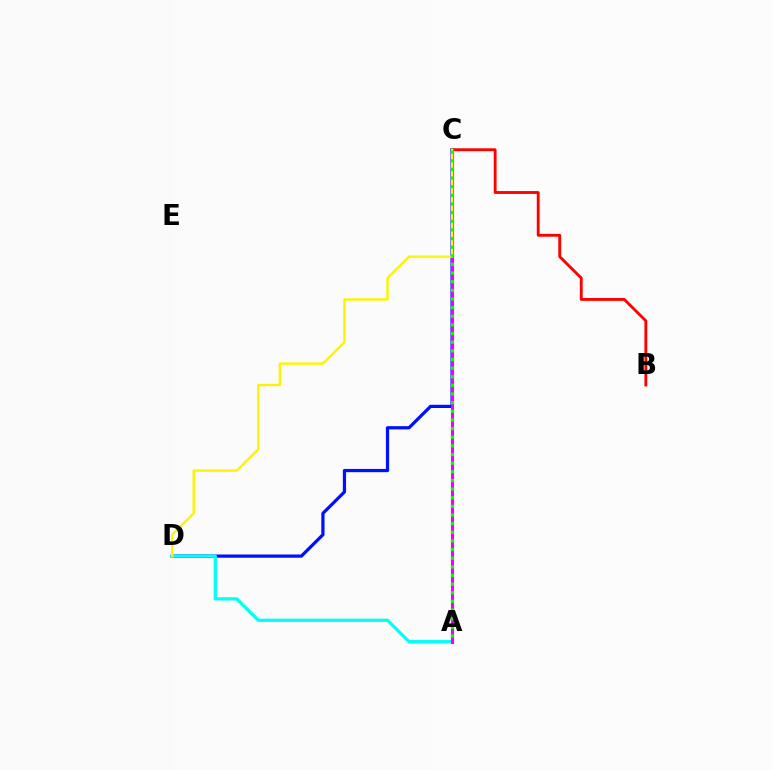{('B', 'C'): [{'color': '#ff0000', 'line_style': 'solid', 'thickness': 2.06}], ('C', 'D'): [{'color': '#0010ff', 'line_style': 'solid', 'thickness': 2.33}, {'color': '#fcf500', 'line_style': 'solid', 'thickness': 1.73}], ('A', 'D'): [{'color': '#00fff6', 'line_style': 'solid', 'thickness': 2.34}], ('A', 'C'): [{'color': '#ee00ff', 'line_style': 'solid', 'thickness': 2.25}, {'color': '#08ff00', 'line_style': 'dotted', 'thickness': 2.35}]}